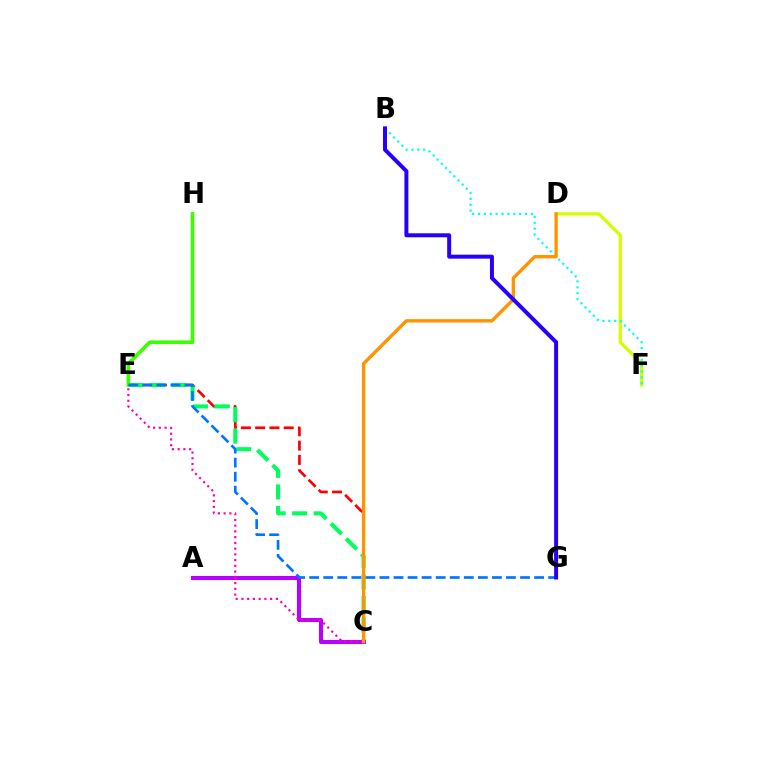{('C', 'E'): [{'color': '#ff0000', 'line_style': 'dashed', 'thickness': 1.94}, {'color': '#00ff5c', 'line_style': 'dashed', 'thickness': 2.92}, {'color': '#ff00ac', 'line_style': 'dotted', 'thickness': 1.56}], ('E', 'H'): [{'color': '#3dff00', 'line_style': 'solid', 'thickness': 2.6}], ('A', 'C'): [{'color': '#b900ff', 'line_style': 'solid', 'thickness': 2.93}], ('E', 'G'): [{'color': '#0074ff', 'line_style': 'dashed', 'thickness': 1.91}], ('D', 'F'): [{'color': '#d1ff00', 'line_style': 'solid', 'thickness': 2.36}], ('B', 'F'): [{'color': '#00fff6', 'line_style': 'dotted', 'thickness': 1.6}], ('C', 'D'): [{'color': '#ff9400', 'line_style': 'solid', 'thickness': 2.42}], ('B', 'G'): [{'color': '#2500ff', 'line_style': 'solid', 'thickness': 2.86}]}